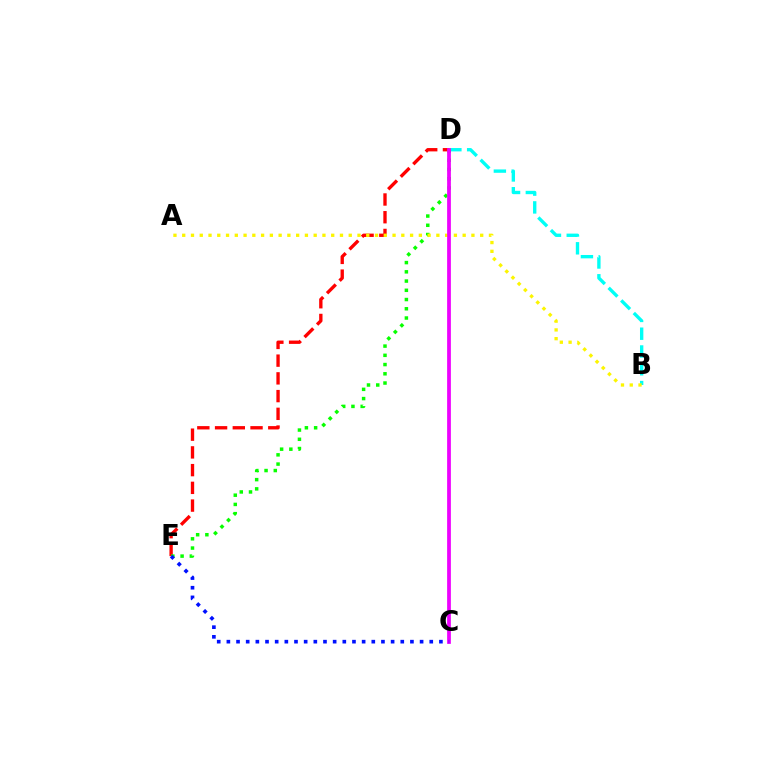{('B', 'D'): [{'color': '#00fff6', 'line_style': 'dashed', 'thickness': 2.42}], ('D', 'E'): [{'color': '#ff0000', 'line_style': 'dashed', 'thickness': 2.41}, {'color': '#08ff00', 'line_style': 'dotted', 'thickness': 2.51}], ('A', 'B'): [{'color': '#fcf500', 'line_style': 'dotted', 'thickness': 2.38}], ('C', 'D'): [{'color': '#ee00ff', 'line_style': 'solid', 'thickness': 2.7}], ('C', 'E'): [{'color': '#0010ff', 'line_style': 'dotted', 'thickness': 2.62}]}